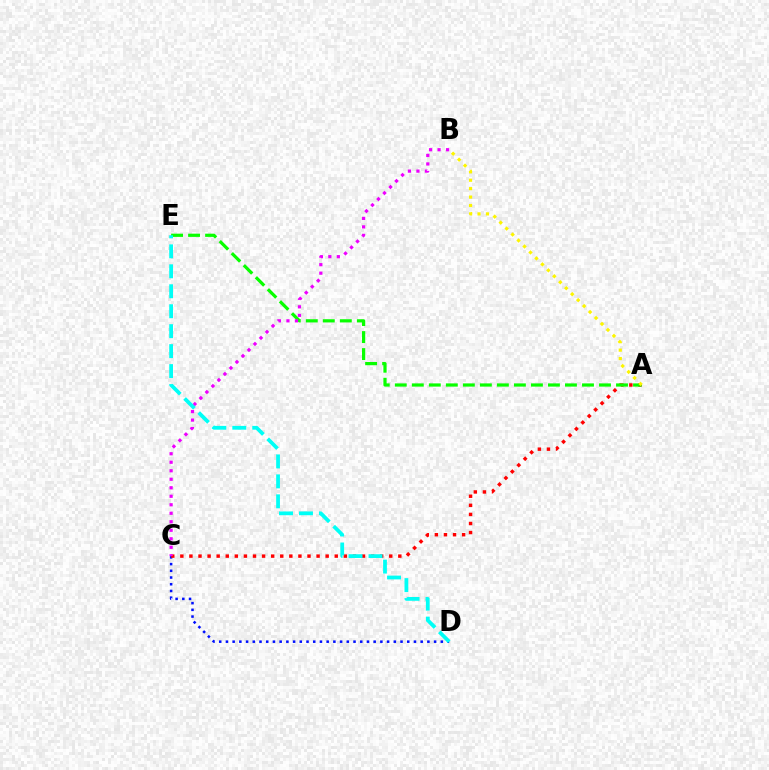{('C', 'D'): [{'color': '#0010ff', 'line_style': 'dotted', 'thickness': 1.82}], ('A', 'C'): [{'color': '#ff0000', 'line_style': 'dotted', 'thickness': 2.47}], ('A', 'E'): [{'color': '#08ff00', 'line_style': 'dashed', 'thickness': 2.31}], ('B', 'C'): [{'color': '#ee00ff', 'line_style': 'dotted', 'thickness': 2.31}], ('A', 'B'): [{'color': '#fcf500', 'line_style': 'dotted', 'thickness': 2.29}], ('D', 'E'): [{'color': '#00fff6', 'line_style': 'dashed', 'thickness': 2.71}]}